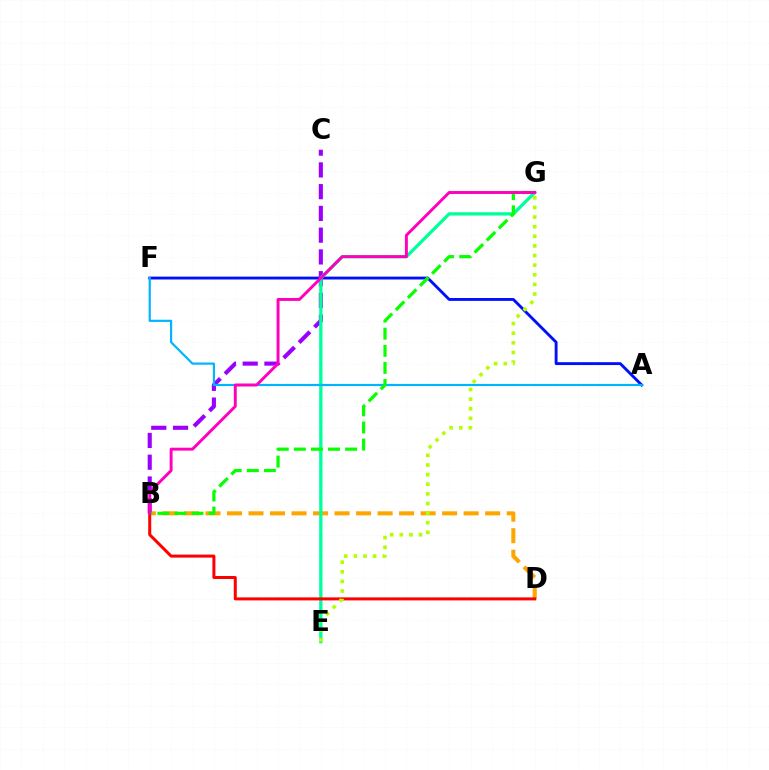{('B', 'D'): [{'color': '#ffa500', 'line_style': 'dashed', 'thickness': 2.92}, {'color': '#ff0000', 'line_style': 'solid', 'thickness': 2.17}], ('A', 'F'): [{'color': '#0010ff', 'line_style': 'solid', 'thickness': 2.07}, {'color': '#00b5ff', 'line_style': 'solid', 'thickness': 1.57}], ('B', 'C'): [{'color': '#9b00ff', 'line_style': 'dashed', 'thickness': 2.96}], ('E', 'G'): [{'color': '#00ff9d', 'line_style': 'solid', 'thickness': 2.38}, {'color': '#b3ff00', 'line_style': 'dotted', 'thickness': 2.61}], ('B', 'G'): [{'color': '#08ff00', 'line_style': 'dashed', 'thickness': 2.32}, {'color': '#ff00bd', 'line_style': 'solid', 'thickness': 2.11}]}